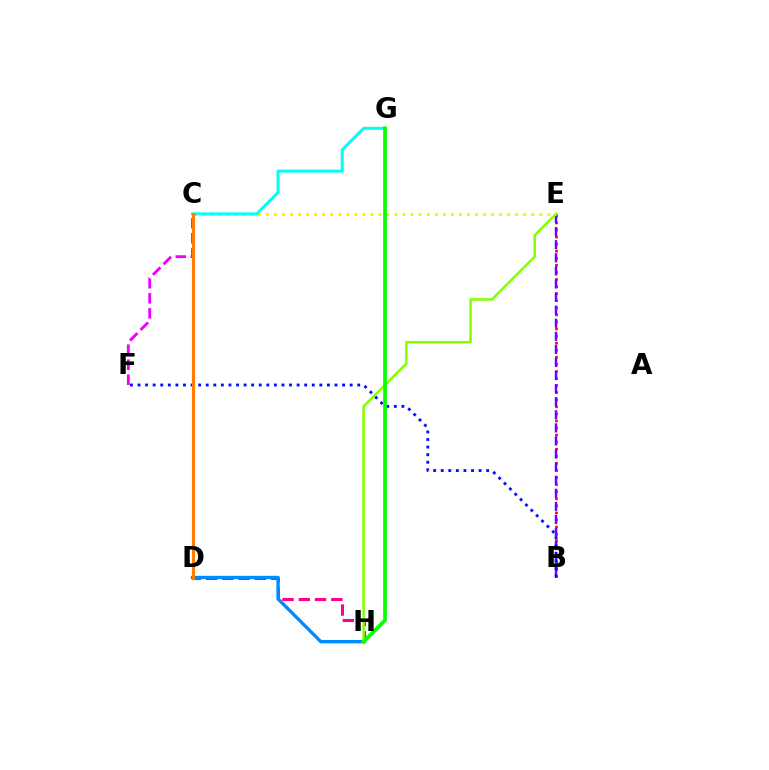{('B', 'E'): [{'color': '#ff0000', 'line_style': 'dotted', 'thickness': 1.92}, {'color': '#7200ff', 'line_style': 'dashed', 'thickness': 1.78}], ('C', 'D'): [{'color': '#00ff74', 'line_style': 'solid', 'thickness': 1.8}, {'color': '#ff7c00', 'line_style': 'solid', 'thickness': 2.25}], ('C', 'E'): [{'color': '#fcf500', 'line_style': 'dotted', 'thickness': 2.19}], ('B', 'F'): [{'color': '#0010ff', 'line_style': 'dotted', 'thickness': 2.06}], ('D', 'H'): [{'color': '#ff0094', 'line_style': 'dashed', 'thickness': 2.21}, {'color': '#008cff', 'line_style': 'solid', 'thickness': 2.43}], ('C', 'G'): [{'color': '#00fff6', 'line_style': 'solid', 'thickness': 2.17}], ('E', 'H'): [{'color': '#84ff00', 'line_style': 'solid', 'thickness': 1.82}], ('C', 'F'): [{'color': '#ee00ff', 'line_style': 'dashed', 'thickness': 2.04}], ('G', 'H'): [{'color': '#08ff00', 'line_style': 'solid', 'thickness': 2.68}]}